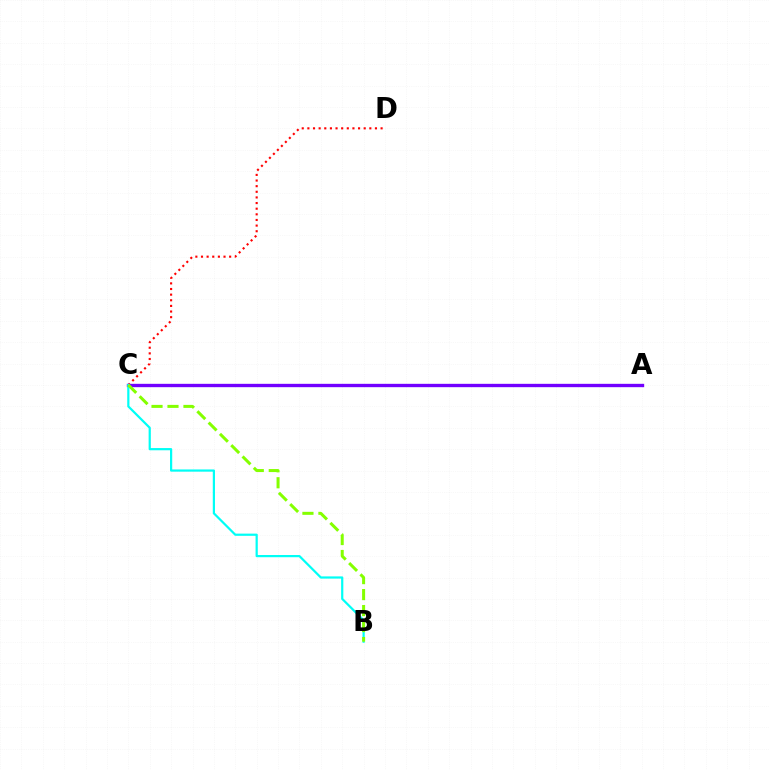{('C', 'D'): [{'color': '#ff0000', 'line_style': 'dotted', 'thickness': 1.53}], ('A', 'C'): [{'color': '#7200ff', 'line_style': 'solid', 'thickness': 2.41}], ('B', 'C'): [{'color': '#00fff6', 'line_style': 'solid', 'thickness': 1.59}, {'color': '#84ff00', 'line_style': 'dashed', 'thickness': 2.17}]}